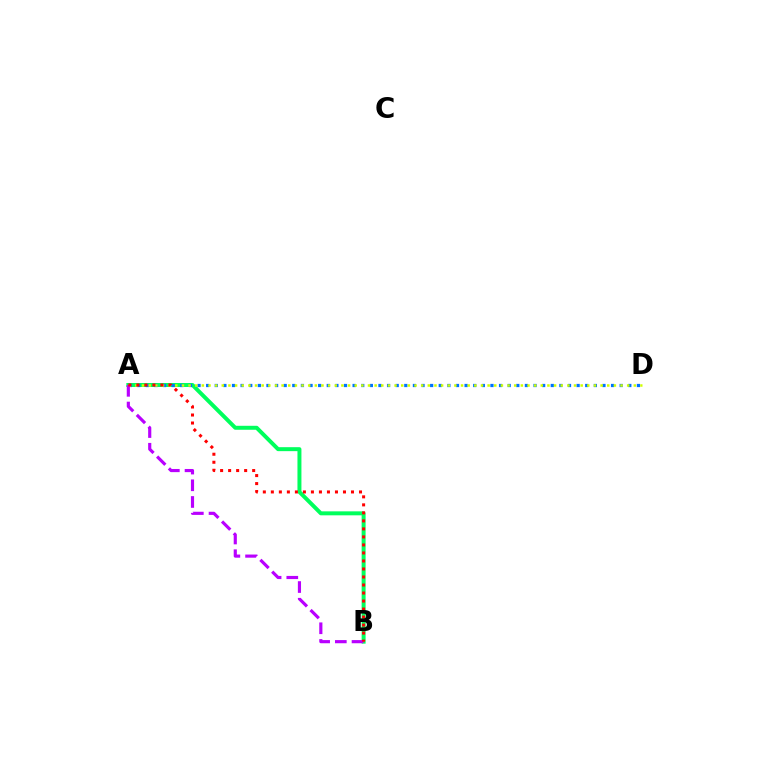{('A', 'B'): [{'color': '#00ff5c', 'line_style': 'solid', 'thickness': 2.86}, {'color': '#b900ff', 'line_style': 'dashed', 'thickness': 2.27}, {'color': '#ff0000', 'line_style': 'dotted', 'thickness': 2.18}], ('A', 'D'): [{'color': '#0074ff', 'line_style': 'dotted', 'thickness': 2.34}, {'color': '#d1ff00', 'line_style': 'dotted', 'thickness': 1.81}]}